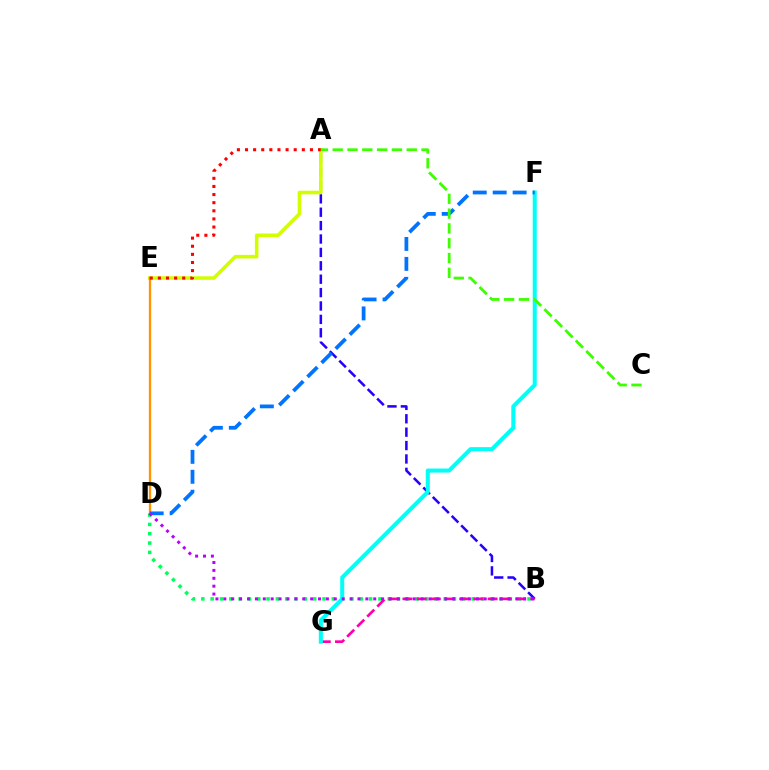{('A', 'B'): [{'color': '#2500ff', 'line_style': 'dashed', 'thickness': 1.82}], ('B', 'D'): [{'color': '#00ff5c', 'line_style': 'dotted', 'thickness': 2.53}, {'color': '#b900ff', 'line_style': 'dotted', 'thickness': 2.14}], ('B', 'G'): [{'color': '#ff00ac', 'line_style': 'dashed', 'thickness': 1.93}], ('A', 'E'): [{'color': '#d1ff00', 'line_style': 'solid', 'thickness': 2.57}, {'color': '#ff0000', 'line_style': 'dotted', 'thickness': 2.21}], ('F', 'G'): [{'color': '#00fff6', 'line_style': 'solid', 'thickness': 2.91}], ('D', 'E'): [{'color': '#ff9400', 'line_style': 'solid', 'thickness': 1.65}], ('D', 'F'): [{'color': '#0074ff', 'line_style': 'dashed', 'thickness': 2.71}], ('A', 'C'): [{'color': '#3dff00', 'line_style': 'dashed', 'thickness': 2.01}]}